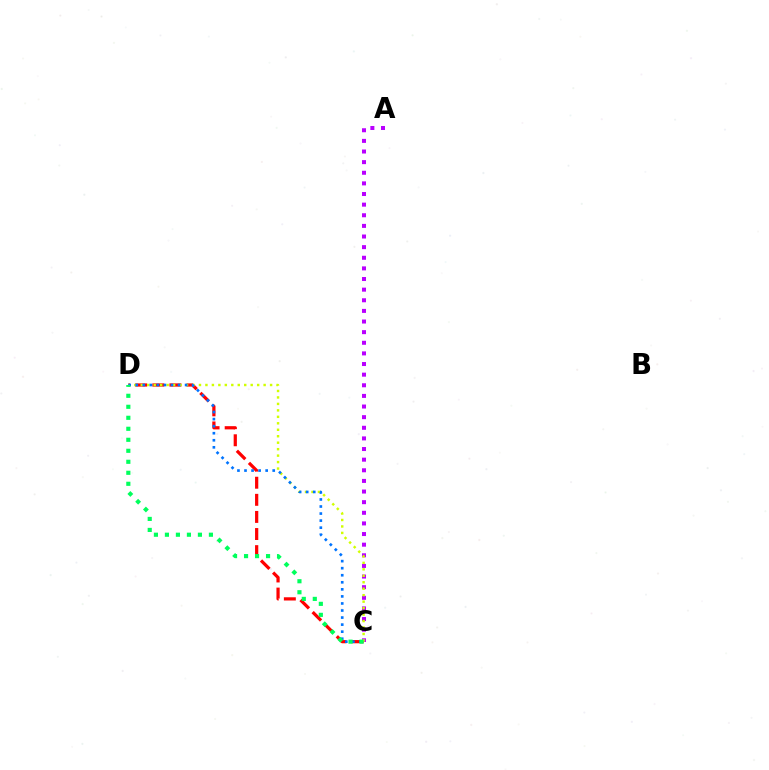{('A', 'C'): [{'color': '#b900ff', 'line_style': 'dotted', 'thickness': 2.89}], ('C', 'D'): [{'color': '#ff0000', 'line_style': 'dashed', 'thickness': 2.32}, {'color': '#d1ff00', 'line_style': 'dotted', 'thickness': 1.76}, {'color': '#0074ff', 'line_style': 'dotted', 'thickness': 1.92}, {'color': '#00ff5c', 'line_style': 'dotted', 'thickness': 2.99}]}